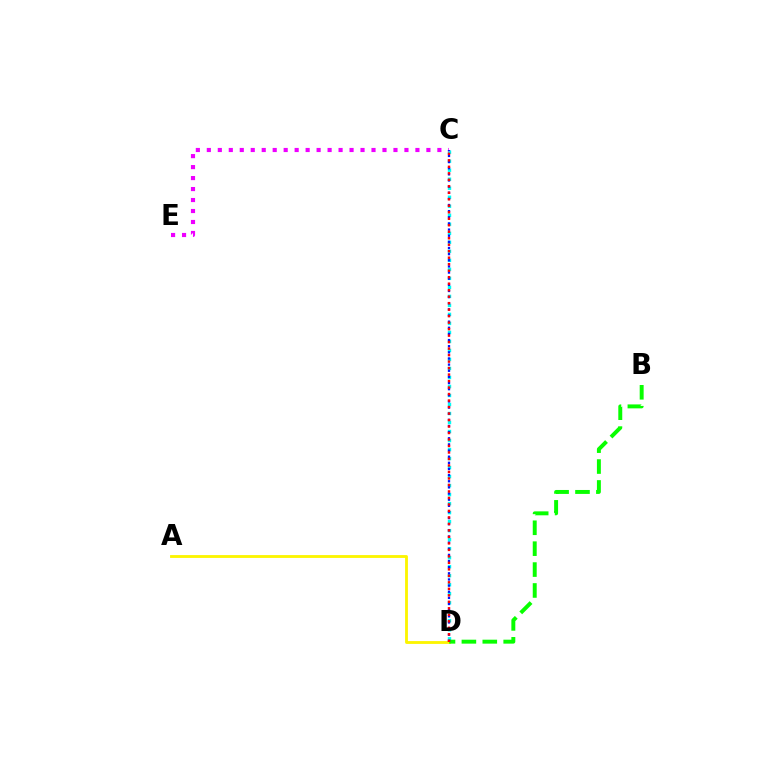{('A', 'D'): [{'color': '#fcf500', 'line_style': 'solid', 'thickness': 2.04}], ('C', 'D'): [{'color': '#00fff6', 'line_style': 'dotted', 'thickness': 2.45}, {'color': '#0010ff', 'line_style': 'dotted', 'thickness': 1.67}, {'color': '#ff0000', 'line_style': 'dotted', 'thickness': 1.76}], ('B', 'D'): [{'color': '#08ff00', 'line_style': 'dashed', 'thickness': 2.84}], ('C', 'E'): [{'color': '#ee00ff', 'line_style': 'dotted', 'thickness': 2.98}]}